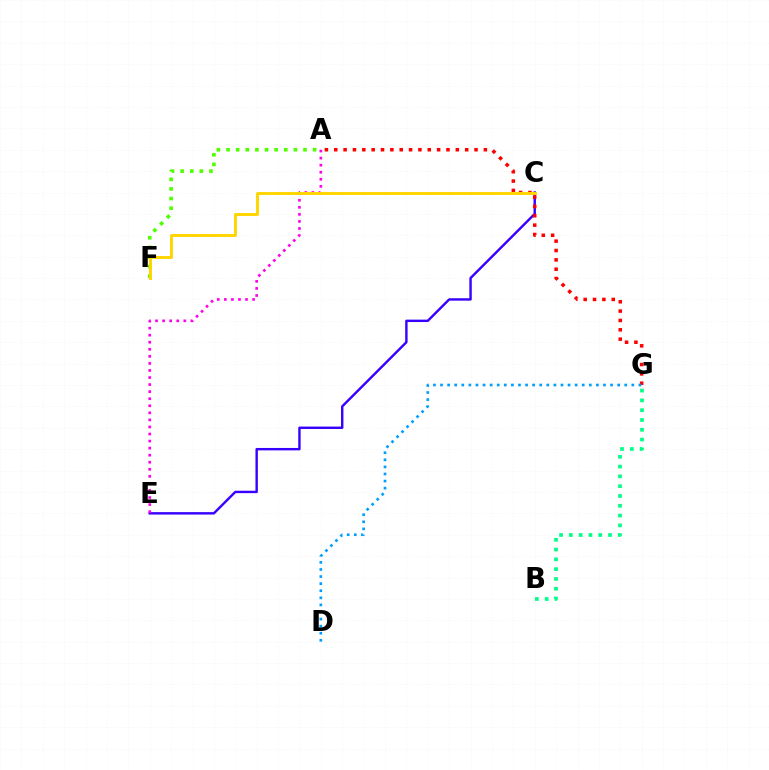{('C', 'E'): [{'color': '#3700ff', 'line_style': 'solid', 'thickness': 1.74}], ('A', 'G'): [{'color': '#ff0000', 'line_style': 'dotted', 'thickness': 2.54}], ('A', 'F'): [{'color': '#4fff00', 'line_style': 'dotted', 'thickness': 2.61}], ('B', 'G'): [{'color': '#00ff86', 'line_style': 'dotted', 'thickness': 2.66}], ('D', 'G'): [{'color': '#009eff', 'line_style': 'dotted', 'thickness': 1.92}], ('A', 'E'): [{'color': '#ff00ed', 'line_style': 'dotted', 'thickness': 1.92}], ('C', 'F'): [{'color': '#ffd500', 'line_style': 'solid', 'thickness': 2.11}]}